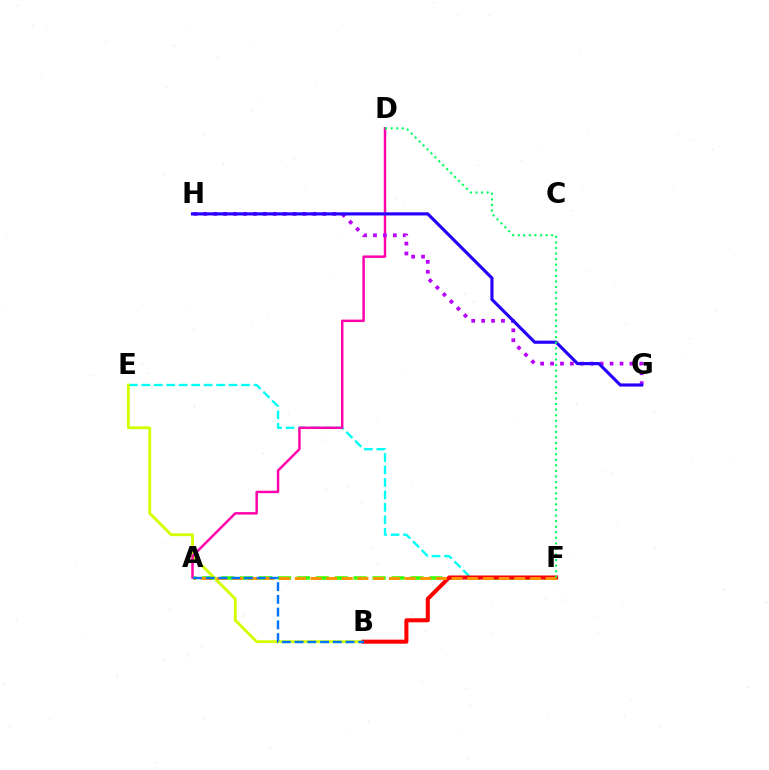{('A', 'F'): [{'color': '#3dff00', 'line_style': 'dashed', 'thickness': 2.57}, {'color': '#ff9400', 'line_style': 'dashed', 'thickness': 2.13}], ('E', 'F'): [{'color': '#00fff6', 'line_style': 'dashed', 'thickness': 1.69}], ('B', 'E'): [{'color': '#d1ff00', 'line_style': 'solid', 'thickness': 2.05}], ('A', 'D'): [{'color': '#ff00ac', 'line_style': 'solid', 'thickness': 1.77}], ('B', 'F'): [{'color': '#ff0000', 'line_style': 'solid', 'thickness': 2.91}], ('G', 'H'): [{'color': '#b900ff', 'line_style': 'dotted', 'thickness': 2.7}, {'color': '#2500ff', 'line_style': 'solid', 'thickness': 2.26}], ('D', 'F'): [{'color': '#00ff5c', 'line_style': 'dotted', 'thickness': 1.51}], ('A', 'B'): [{'color': '#0074ff', 'line_style': 'dashed', 'thickness': 1.73}]}